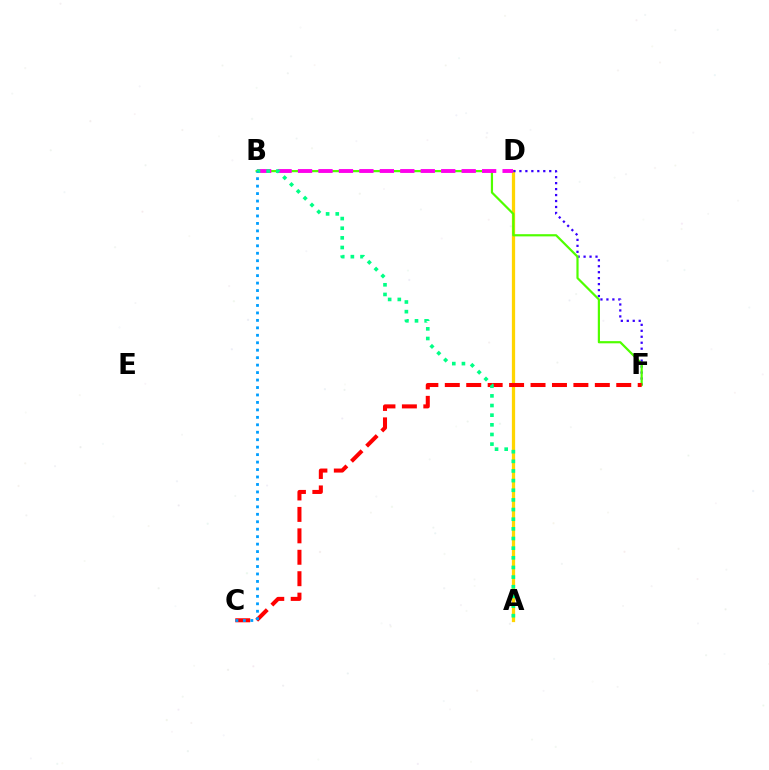{('A', 'D'): [{'color': '#ffd500', 'line_style': 'solid', 'thickness': 2.35}], ('D', 'F'): [{'color': '#3700ff', 'line_style': 'dotted', 'thickness': 1.62}], ('B', 'F'): [{'color': '#4fff00', 'line_style': 'solid', 'thickness': 1.58}], ('B', 'D'): [{'color': '#ff00ed', 'line_style': 'dashed', 'thickness': 2.78}], ('C', 'F'): [{'color': '#ff0000', 'line_style': 'dashed', 'thickness': 2.91}], ('A', 'B'): [{'color': '#00ff86', 'line_style': 'dotted', 'thickness': 2.62}], ('B', 'C'): [{'color': '#009eff', 'line_style': 'dotted', 'thickness': 2.03}]}